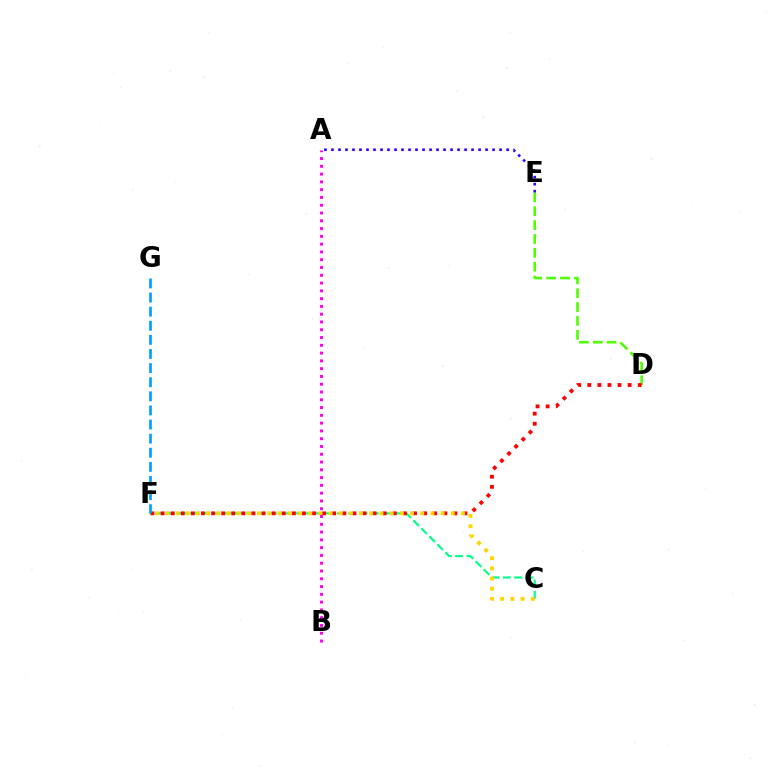{('D', 'E'): [{'color': '#4fff00', 'line_style': 'dashed', 'thickness': 1.88}], ('C', 'F'): [{'color': '#00ff86', 'line_style': 'dashed', 'thickness': 1.54}, {'color': '#ffd500', 'line_style': 'dotted', 'thickness': 2.77}], ('A', 'E'): [{'color': '#3700ff', 'line_style': 'dotted', 'thickness': 1.9}], ('D', 'F'): [{'color': '#ff0000', 'line_style': 'dotted', 'thickness': 2.74}], ('A', 'B'): [{'color': '#ff00ed', 'line_style': 'dotted', 'thickness': 2.11}], ('F', 'G'): [{'color': '#009eff', 'line_style': 'dashed', 'thickness': 1.92}]}